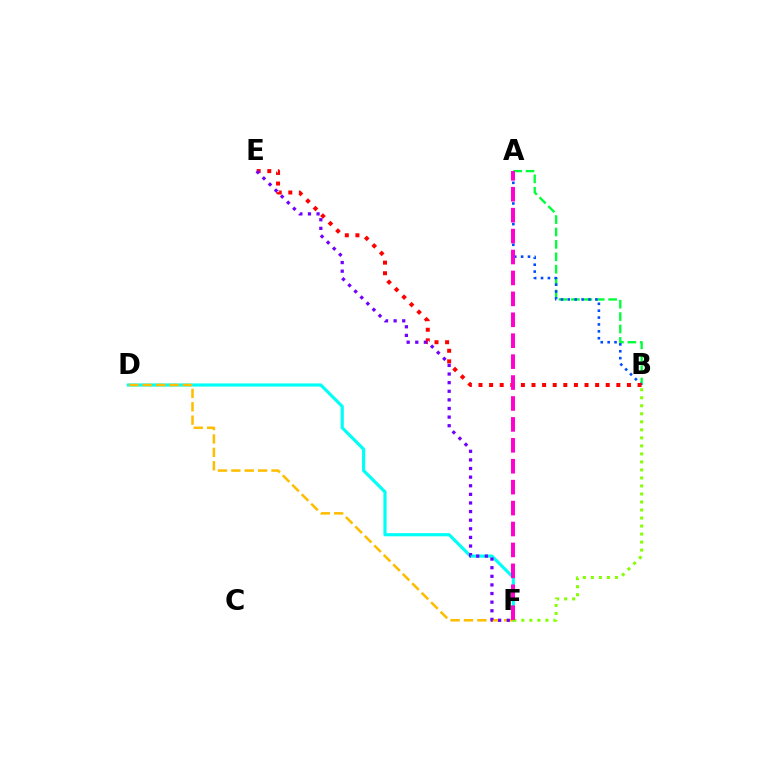{('D', 'F'): [{'color': '#00fff6', 'line_style': 'solid', 'thickness': 2.27}, {'color': '#ffbd00', 'line_style': 'dashed', 'thickness': 1.82}], ('A', 'B'): [{'color': '#00ff39', 'line_style': 'dashed', 'thickness': 1.68}, {'color': '#004bff', 'line_style': 'dotted', 'thickness': 1.87}], ('B', 'E'): [{'color': '#ff0000', 'line_style': 'dotted', 'thickness': 2.88}], ('E', 'F'): [{'color': '#7200ff', 'line_style': 'dotted', 'thickness': 2.34}], ('B', 'F'): [{'color': '#84ff00', 'line_style': 'dotted', 'thickness': 2.18}], ('A', 'F'): [{'color': '#ff00cf', 'line_style': 'dashed', 'thickness': 2.84}]}